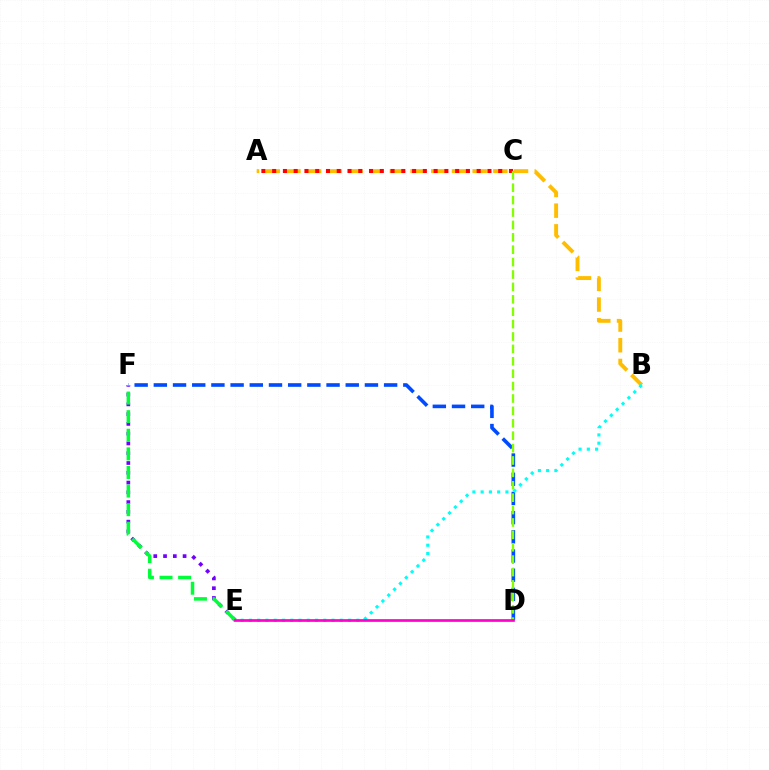{('D', 'F'): [{'color': '#004bff', 'line_style': 'dashed', 'thickness': 2.61}], ('A', 'B'): [{'color': '#ffbd00', 'line_style': 'dashed', 'thickness': 2.81}], ('A', 'C'): [{'color': '#ff0000', 'line_style': 'dotted', 'thickness': 2.92}], ('B', 'E'): [{'color': '#00fff6', 'line_style': 'dotted', 'thickness': 2.24}], ('C', 'D'): [{'color': '#84ff00', 'line_style': 'dashed', 'thickness': 1.68}], ('E', 'F'): [{'color': '#7200ff', 'line_style': 'dotted', 'thickness': 2.66}, {'color': '#00ff39', 'line_style': 'dashed', 'thickness': 2.53}], ('D', 'E'): [{'color': '#ff00cf', 'line_style': 'solid', 'thickness': 1.94}]}